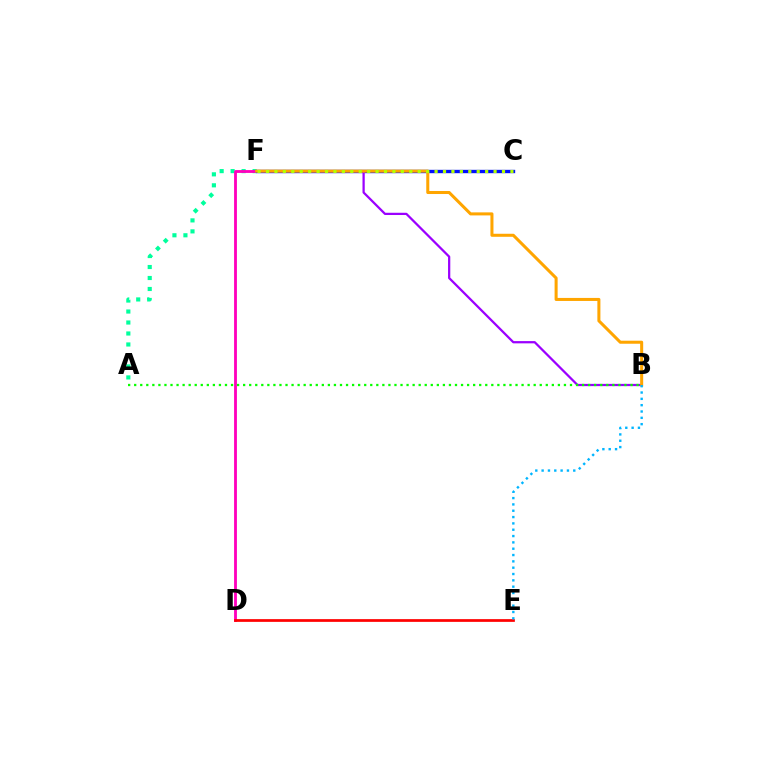{('A', 'F'): [{'color': '#00ff9d', 'line_style': 'dotted', 'thickness': 2.98}], ('D', 'F'): [{'color': '#ff00bd', 'line_style': 'solid', 'thickness': 2.04}], ('C', 'F'): [{'color': '#0010ff', 'line_style': 'solid', 'thickness': 2.42}, {'color': '#b3ff00', 'line_style': 'dotted', 'thickness': 2.29}], ('B', 'F'): [{'color': '#9b00ff', 'line_style': 'solid', 'thickness': 1.62}, {'color': '#ffa500', 'line_style': 'solid', 'thickness': 2.19}], ('D', 'E'): [{'color': '#ff0000', 'line_style': 'solid', 'thickness': 1.96}], ('B', 'E'): [{'color': '#00b5ff', 'line_style': 'dotted', 'thickness': 1.72}], ('A', 'B'): [{'color': '#08ff00', 'line_style': 'dotted', 'thickness': 1.64}]}